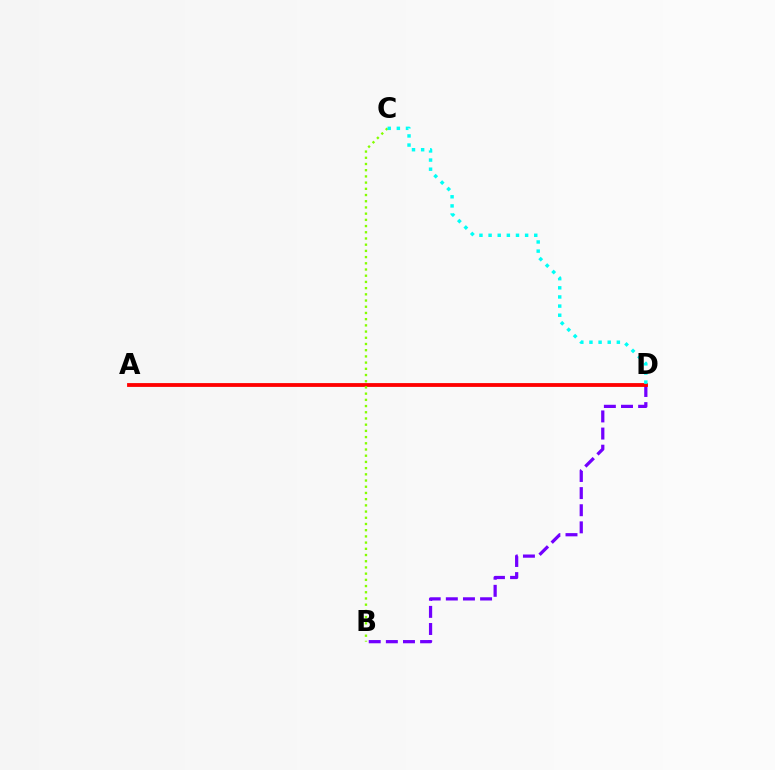{('B', 'D'): [{'color': '#7200ff', 'line_style': 'dashed', 'thickness': 2.33}], ('A', 'D'): [{'color': '#ff0000', 'line_style': 'solid', 'thickness': 2.74}], ('B', 'C'): [{'color': '#84ff00', 'line_style': 'dotted', 'thickness': 1.69}], ('C', 'D'): [{'color': '#00fff6', 'line_style': 'dotted', 'thickness': 2.48}]}